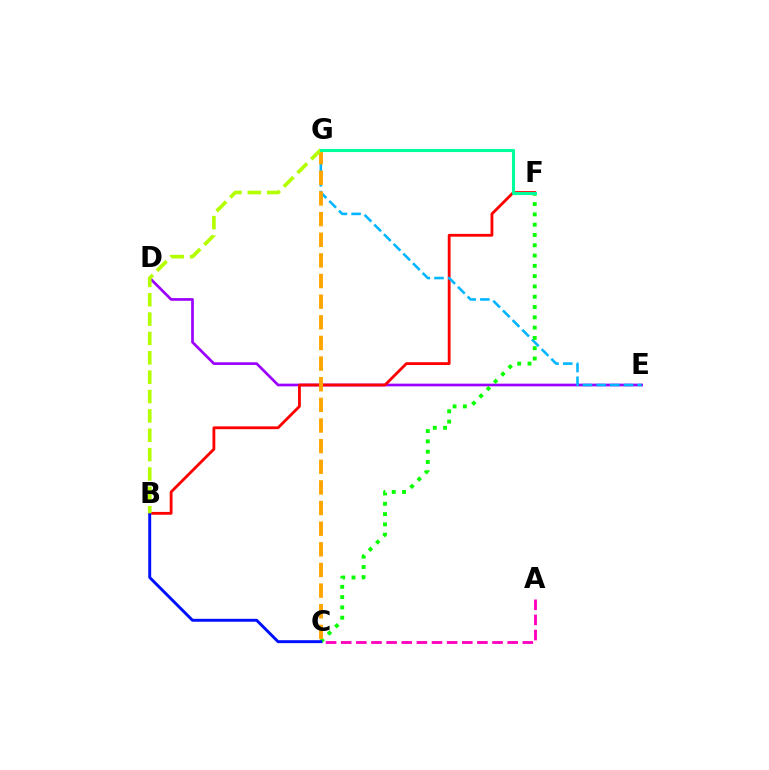{('D', 'E'): [{'color': '#9b00ff', 'line_style': 'solid', 'thickness': 1.94}], ('B', 'F'): [{'color': '#ff0000', 'line_style': 'solid', 'thickness': 2.02}], ('A', 'C'): [{'color': '#ff00bd', 'line_style': 'dashed', 'thickness': 2.06}], ('E', 'G'): [{'color': '#00b5ff', 'line_style': 'dashed', 'thickness': 1.86}], ('C', 'F'): [{'color': '#08ff00', 'line_style': 'dotted', 'thickness': 2.8}], ('B', 'C'): [{'color': '#0010ff', 'line_style': 'solid', 'thickness': 2.11}], ('C', 'G'): [{'color': '#ffa500', 'line_style': 'dashed', 'thickness': 2.8}], ('B', 'G'): [{'color': '#b3ff00', 'line_style': 'dashed', 'thickness': 2.63}], ('F', 'G'): [{'color': '#00ff9d', 'line_style': 'solid', 'thickness': 2.23}]}